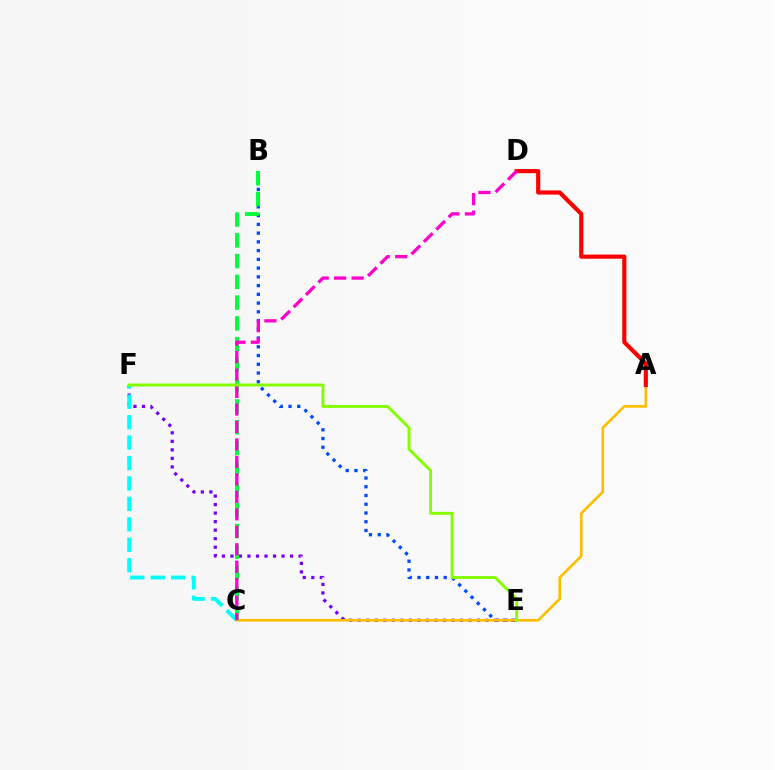{('B', 'E'): [{'color': '#004bff', 'line_style': 'dotted', 'thickness': 2.38}], ('E', 'F'): [{'color': '#7200ff', 'line_style': 'dotted', 'thickness': 2.32}, {'color': '#84ff00', 'line_style': 'solid', 'thickness': 2.11}], ('C', 'F'): [{'color': '#00fff6', 'line_style': 'dashed', 'thickness': 2.78}], ('A', 'C'): [{'color': '#ffbd00', 'line_style': 'solid', 'thickness': 1.91}], ('B', 'C'): [{'color': '#00ff39', 'line_style': 'dashed', 'thickness': 2.82}], ('A', 'D'): [{'color': '#ff0000', 'line_style': 'solid', 'thickness': 2.99}], ('C', 'D'): [{'color': '#ff00cf', 'line_style': 'dashed', 'thickness': 2.37}]}